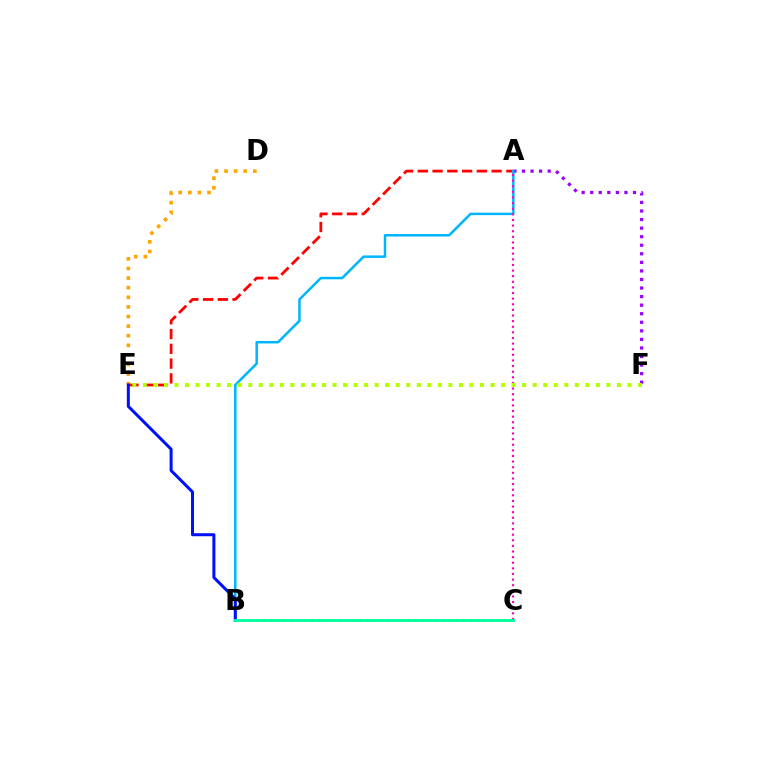{('A', 'F'): [{'color': '#9b00ff', 'line_style': 'dotted', 'thickness': 2.33}], ('A', 'E'): [{'color': '#ff0000', 'line_style': 'dashed', 'thickness': 2.01}], ('B', 'C'): [{'color': '#08ff00', 'line_style': 'dotted', 'thickness': 1.87}, {'color': '#00ff9d', 'line_style': 'solid', 'thickness': 2.04}], ('D', 'E'): [{'color': '#ffa500', 'line_style': 'dotted', 'thickness': 2.61}], ('A', 'B'): [{'color': '#00b5ff', 'line_style': 'solid', 'thickness': 1.8}], ('A', 'C'): [{'color': '#ff00bd', 'line_style': 'dotted', 'thickness': 1.53}], ('E', 'F'): [{'color': '#b3ff00', 'line_style': 'dotted', 'thickness': 2.86}], ('B', 'E'): [{'color': '#0010ff', 'line_style': 'solid', 'thickness': 2.17}]}